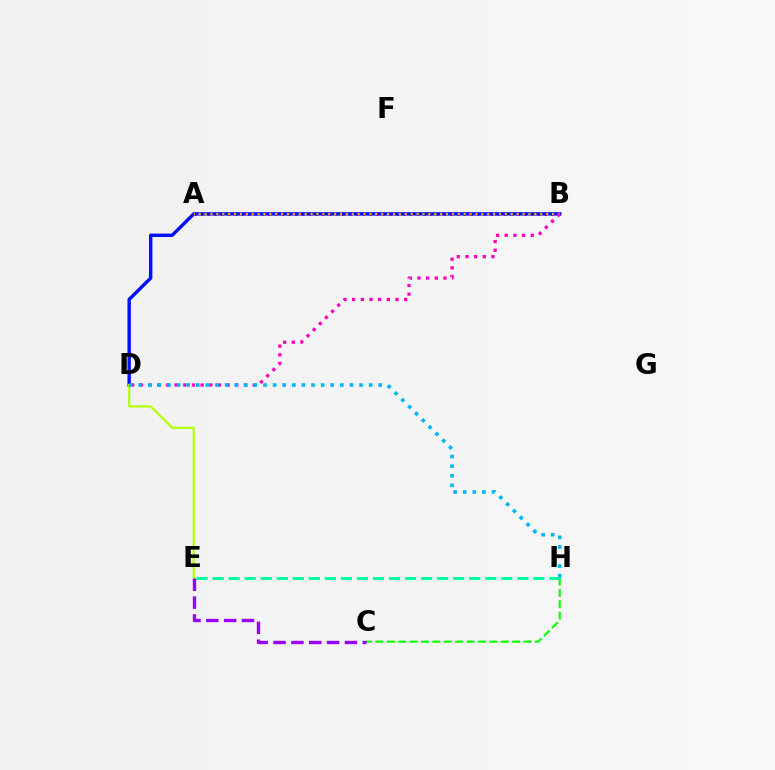{('A', 'B'): [{'color': '#ff0000', 'line_style': 'dotted', 'thickness': 1.83}, {'color': '#ffa500', 'line_style': 'dotted', 'thickness': 1.6}], ('C', 'H'): [{'color': '#08ff00', 'line_style': 'dashed', 'thickness': 1.55}], ('E', 'H'): [{'color': '#00ff9d', 'line_style': 'dashed', 'thickness': 2.18}], ('B', 'D'): [{'color': '#0010ff', 'line_style': 'solid', 'thickness': 2.46}, {'color': '#ff00bd', 'line_style': 'dotted', 'thickness': 2.36}], ('D', 'E'): [{'color': '#b3ff00', 'line_style': 'solid', 'thickness': 1.56}], ('C', 'E'): [{'color': '#9b00ff', 'line_style': 'dashed', 'thickness': 2.43}], ('D', 'H'): [{'color': '#00b5ff', 'line_style': 'dotted', 'thickness': 2.61}]}